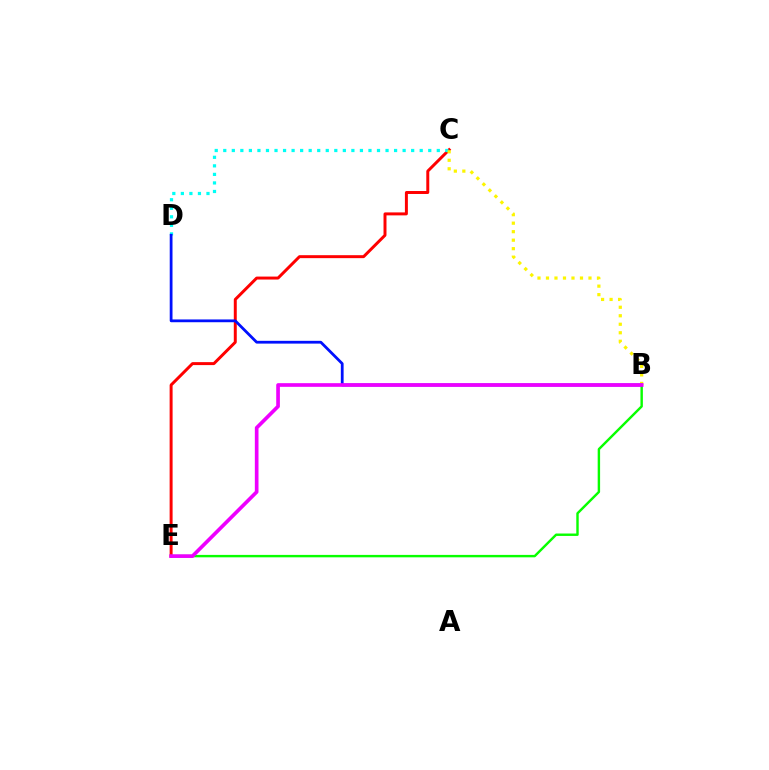{('C', 'E'): [{'color': '#ff0000', 'line_style': 'solid', 'thickness': 2.14}], ('C', 'D'): [{'color': '#00fff6', 'line_style': 'dotted', 'thickness': 2.32}], ('B', 'E'): [{'color': '#08ff00', 'line_style': 'solid', 'thickness': 1.74}, {'color': '#ee00ff', 'line_style': 'solid', 'thickness': 2.64}], ('B', 'C'): [{'color': '#fcf500', 'line_style': 'dotted', 'thickness': 2.31}], ('B', 'D'): [{'color': '#0010ff', 'line_style': 'solid', 'thickness': 2.0}]}